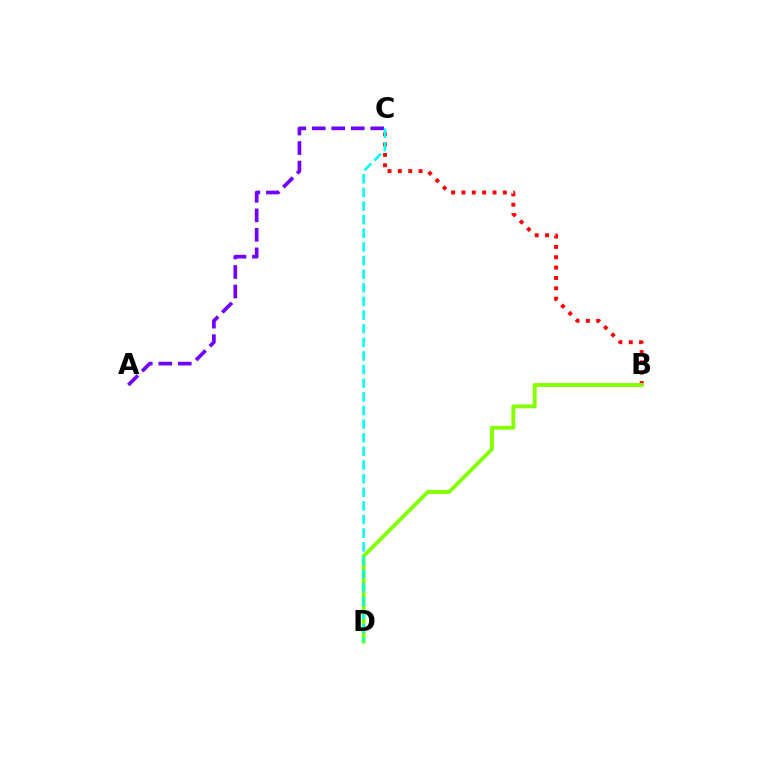{('B', 'C'): [{'color': '#ff0000', 'line_style': 'dotted', 'thickness': 2.81}], ('A', 'C'): [{'color': '#7200ff', 'line_style': 'dashed', 'thickness': 2.65}], ('B', 'D'): [{'color': '#84ff00', 'line_style': 'solid', 'thickness': 2.76}], ('C', 'D'): [{'color': '#00fff6', 'line_style': 'dashed', 'thickness': 1.85}]}